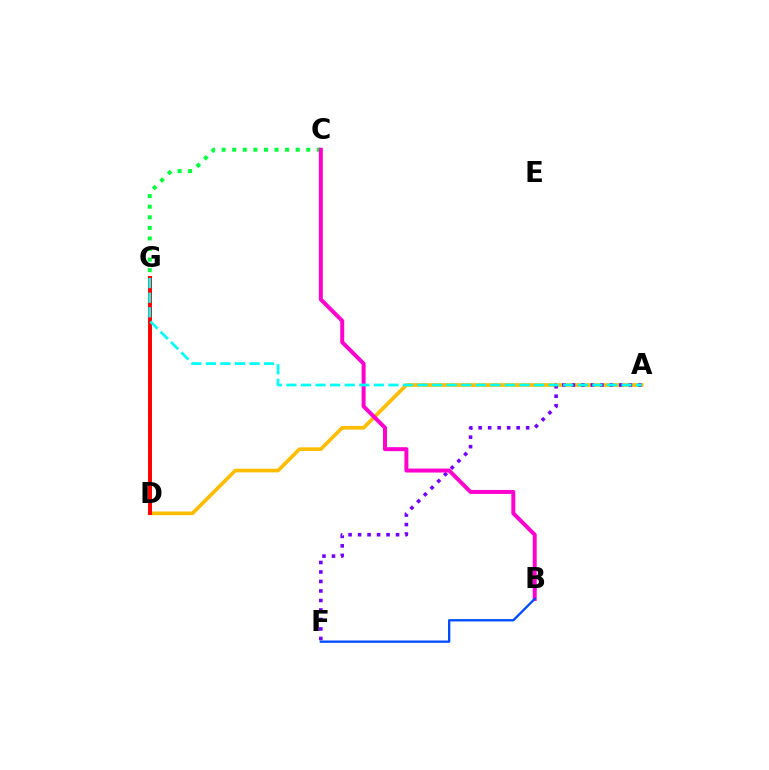{('D', 'G'): [{'color': '#84ff00', 'line_style': 'dashed', 'thickness': 2.14}, {'color': '#ff0000', 'line_style': 'solid', 'thickness': 2.83}], ('A', 'D'): [{'color': '#ffbd00', 'line_style': 'solid', 'thickness': 2.64}], ('C', 'G'): [{'color': '#00ff39', 'line_style': 'dotted', 'thickness': 2.87}], ('A', 'F'): [{'color': '#7200ff', 'line_style': 'dotted', 'thickness': 2.58}], ('B', 'C'): [{'color': '#ff00cf', 'line_style': 'solid', 'thickness': 2.86}], ('B', 'F'): [{'color': '#004bff', 'line_style': 'solid', 'thickness': 1.67}], ('A', 'G'): [{'color': '#00fff6', 'line_style': 'dashed', 'thickness': 1.98}]}